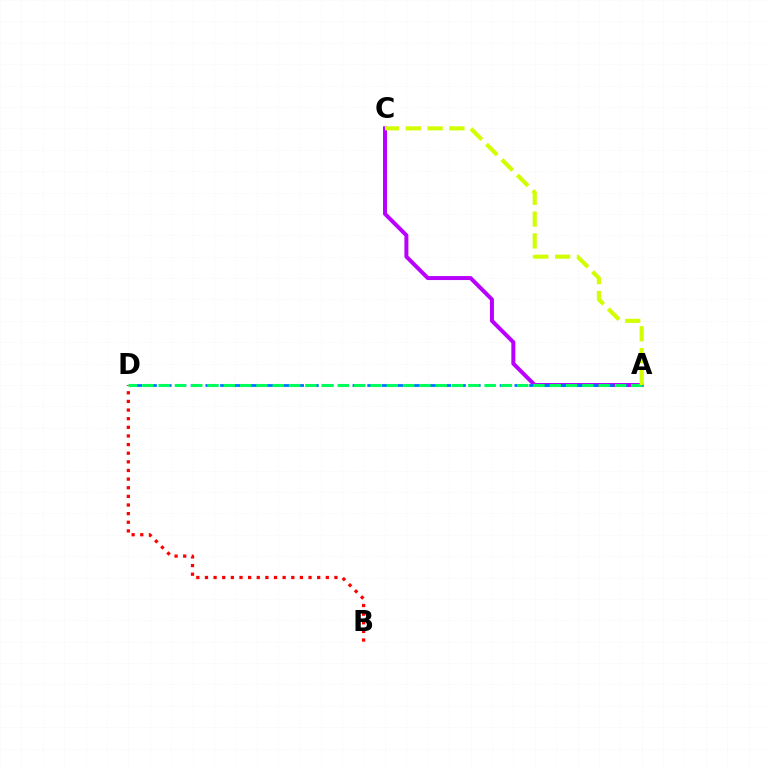{('B', 'D'): [{'color': '#ff0000', 'line_style': 'dotted', 'thickness': 2.35}], ('A', 'C'): [{'color': '#b900ff', 'line_style': 'solid', 'thickness': 2.87}, {'color': '#d1ff00', 'line_style': 'dashed', 'thickness': 2.97}], ('A', 'D'): [{'color': '#0074ff', 'line_style': 'dashed', 'thickness': 2.0}, {'color': '#00ff5c', 'line_style': 'dashed', 'thickness': 2.21}]}